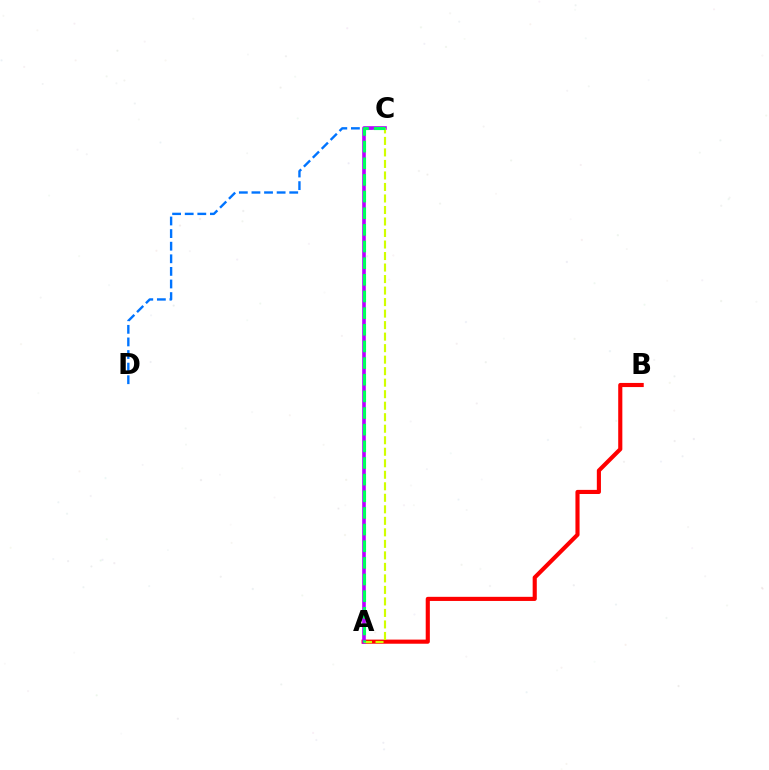{('C', 'D'): [{'color': '#0074ff', 'line_style': 'dashed', 'thickness': 1.71}], ('A', 'B'): [{'color': '#ff0000', 'line_style': 'solid', 'thickness': 2.97}], ('A', 'C'): [{'color': '#b900ff', 'line_style': 'solid', 'thickness': 2.6}, {'color': '#d1ff00', 'line_style': 'dashed', 'thickness': 1.56}, {'color': '#00ff5c', 'line_style': 'dashed', 'thickness': 2.26}]}